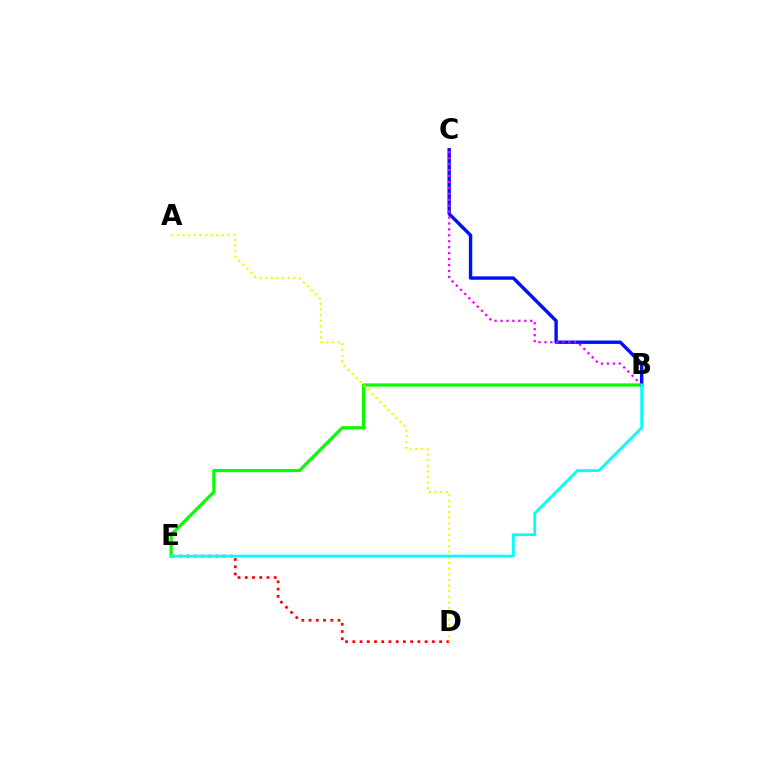{('B', 'E'): [{'color': '#08ff00', 'line_style': 'solid', 'thickness': 2.33}, {'color': '#00fff6', 'line_style': 'solid', 'thickness': 1.99}], ('B', 'C'): [{'color': '#0010ff', 'line_style': 'solid', 'thickness': 2.44}, {'color': '#ee00ff', 'line_style': 'dotted', 'thickness': 1.61}], ('D', 'E'): [{'color': '#ff0000', 'line_style': 'dotted', 'thickness': 1.97}], ('A', 'D'): [{'color': '#fcf500', 'line_style': 'dotted', 'thickness': 1.53}]}